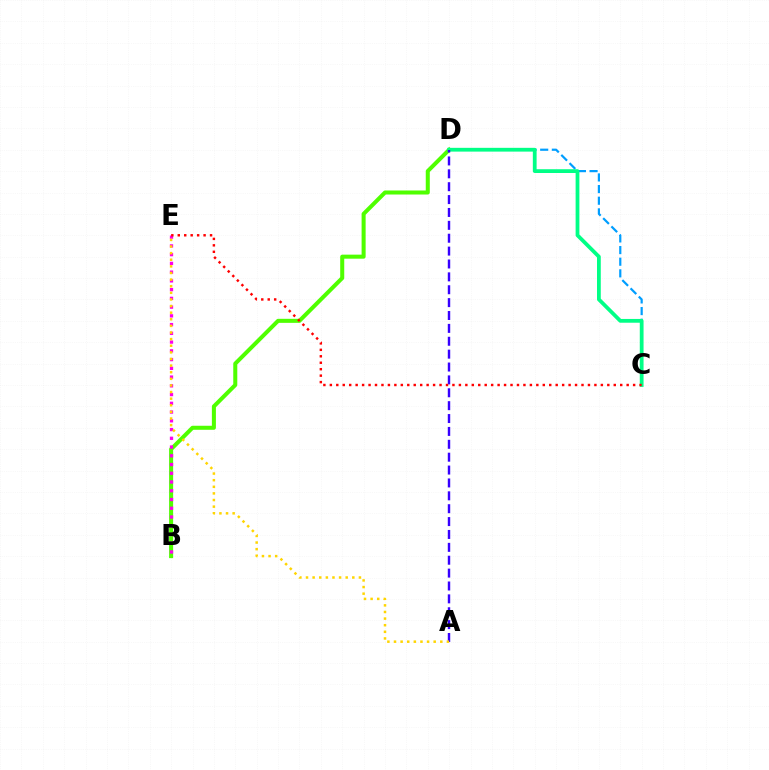{('C', 'D'): [{'color': '#009eff', 'line_style': 'dashed', 'thickness': 1.58}, {'color': '#00ff86', 'line_style': 'solid', 'thickness': 2.72}], ('B', 'D'): [{'color': '#4fff00', 'line_style': 'solid', 'thickness': 2.9}], ('A', 'D'): [{'color': '#3700ff', 'line_style': 'dashed', 'thickness': 1.75}], ('B', 'E'): [{'color': '#ff00ed', 'line_style': 'dotted', 'thickness': 2.38}], ('C', 'E'): [{'color': '#ff0000', 'line_style': 'dotted', 'thickness': 1.75}], ('A', 'E'): [{'color': '#ffd500', 'line_style': 'dotted', 'thickness': 1.8}]}